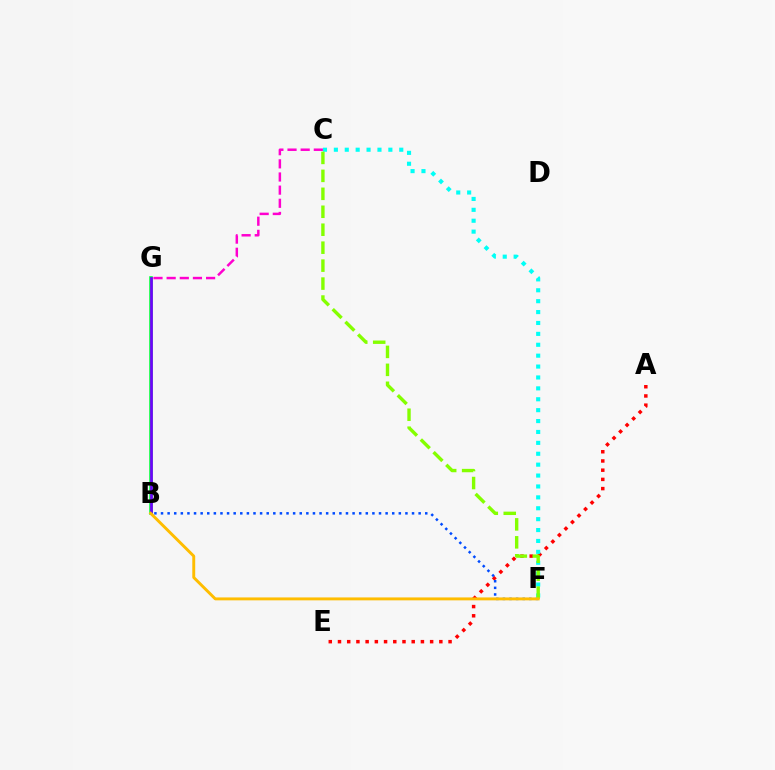{('A', 'E'): [{'color': '#ff0000', 'line_style': 'dotted', 'thickness': 2.5}], ('B', 'G'): [{'color': '#00ff39', 'line_style': 'solid', 'thickness': 2.56}, {'color': '#7200ff', 'line_style': 'solid', 'thickness': 1.93}], ('B', 'F'): [{'color': '#004bff', 'line_style': 'dotted', 'thickness': 1.79}, {'color': '#ffbd00', 'line_style': 'solid', 'thickness': 2.1}], ('C', 'F'): [{'color': '#00fff6', 'line_style': 'dotted', 'thickness': 2.96}, {'color': '#84ff00', 'line_style': 'dashed', 'thickness': 2.44}], ('C', 'G'): [{'color': '#ff00cf', 'line_style': 'dashed', 'thickness': 1.79}]}